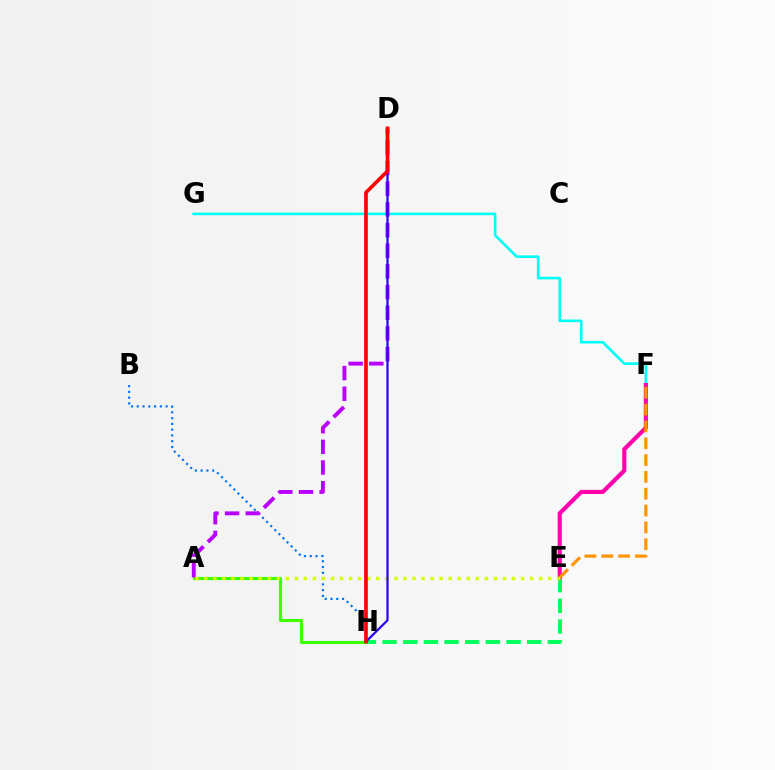{('B', 'H'): [{'color': '#0074ff', 'line_style': 'dotted', 'thickness': 1.57}], ('E', 'H'): [{'color': '#00ff5c', 'line_style': 'dashed', 'thickness': 2.81}], ('F', 'G'): [{'color': '#00fff6', 'line_style': 'solid', 'thickness': 1.89}], ('E', 'F'): [{'color': '#ff00ac', 'line_style': 'solid', 'thickness': 2.98}, {'color': '#ff9400', 'line_style': 'dashed', 'thickness': 2.29}], ('A', 'H'): [{'color': '#3dff00', 'line_style': 'solid', 'thickness': 2.26}], ('A', 'E'): [{'color': '#d1ff00', 'line_style': 'dotted', 'thickness': 2.46}], ('A', 'D'): [{'color': '#b900ff', 'line_style': 'dashed', 'thickness': 2.81}], ('D', 'H'): [{'color': '#2500ff', 'line_style': 'solid', 'thickness': 1.58}, {'color': '#ff0000', 'line_style': 'solid', 'thickness': 2.63}]}